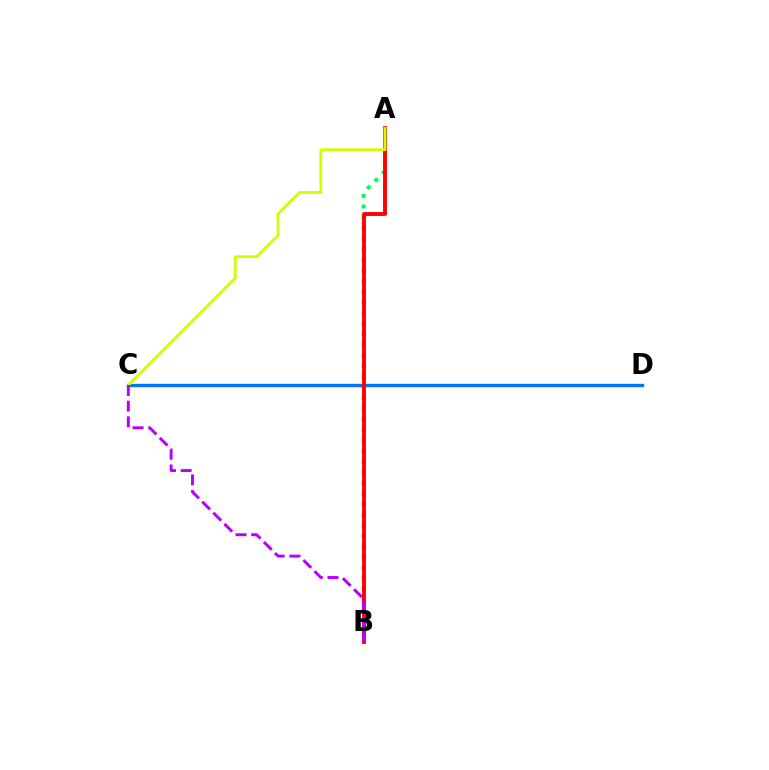{('A', 'B'): [{'color': '#00ff5c', 'line_style': 'dotted', 'thickness': 2.89}, {'color': '#ff0000', 'line_style': 'solid', 'thickness': 2.78}], ('C', 'D'): [{'color': '#0074ff', 'line_style': 'solid', 'thickness': 2.43}], ('A', 'C'): [{'color': '#d1ff00', 'line_style': 'solid', 'thickness': 2.04}], ('B', 'C'): [{'color': '#b900ff', 'line_style': 'dashed', 'thickness': 2.13}]}